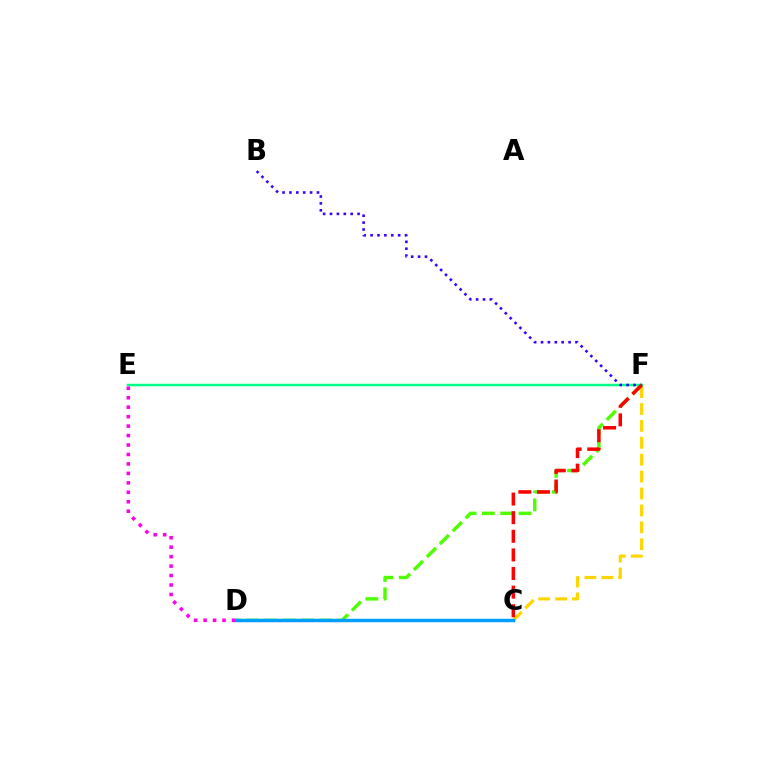{('C', 'F'): [{'color': '#ffd500', 'line_style': 'dashed', 'thickness': 2.3}, {'color': '#ff0000', 'line_style': 'dashed', 'thickness': 2.53}], ('D', 'F'): [{'color': '#4fff00', 'line_style': 'dashed', 'thickness': 2.48}], ('E', 'F'): [{'color': '#00ff86', 'line_style': 'solid', 'thickness': 1.79}], ('B', 'F'): [{'color': '#3700ff', 'line_style': 'dotted', 'thickness': 1.87}], ('C', 'D'): [{'color': '#009eff', 'line_style': 'solid', 'thickness': 2.49}], ('D', 'E'): [{'color': '#ff00ed', 'line_style': 'dotted', 'thickness': 2.57}]}